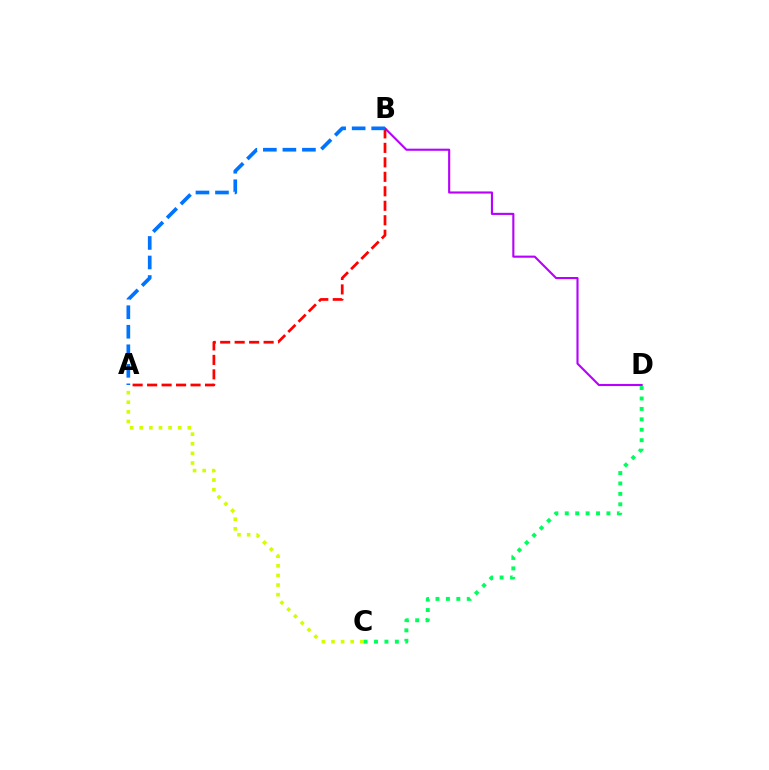{('B', 'D'): [{'color': '#b900ff', 'line_style': 'solid', 'thickness': 1.52}], ('A', 'C'): [{'color': '#d1ff00', 'line_style': 'dotted', 'thickness': 2.61}], ('A', 'B'): [{'color': '#ff0000', 'line_style': 'dashed', 'thickness': 1.97}, {'color': '#0074ff', 'line_style': 'dashed', 'thickness': 2.65}], ('C', 'D'): [{'color': '#00ff5c', 'line_style': 'dotted', 'thickness': 2.83}]}